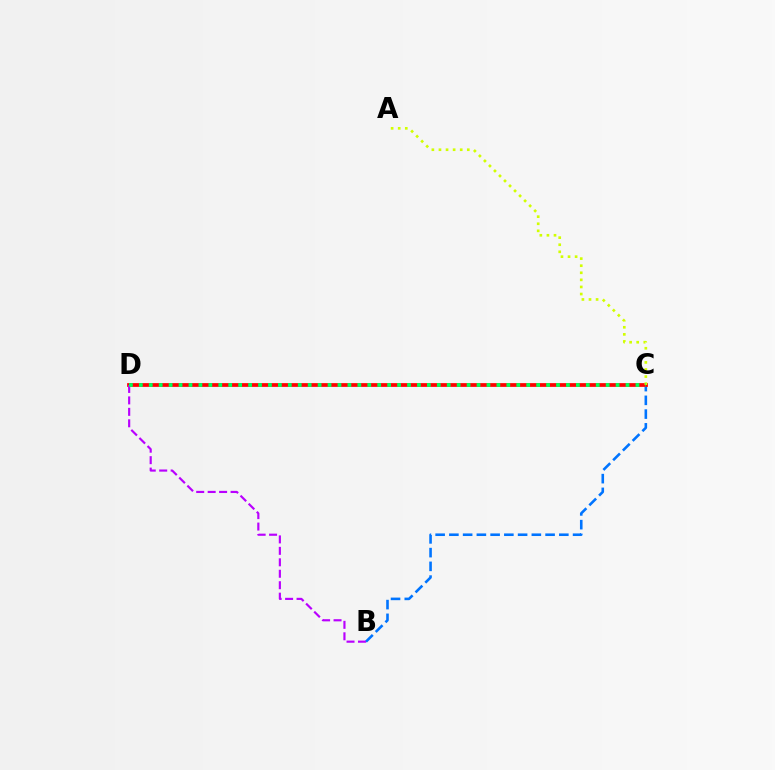{('B', 'C'): [{'color': '#0074ff', 'line_style': 'dashed', 'thickness': 1.87}], ('C', 'D'): [{'color': '#ff0000', 'line_style': 'solid', 'thickness': 2.7}, {'color': '#00ff5c', 'line_style': 'dotted', 'thickness': 2.7}], ('A', 'C'): [{'color': '#d1ff00', 'line_style': 'dotted', 'thickness': 1.92}], ('B', 'D'): [{'color': '#b900ff', 'line_style': 'dashed', 'thickness': 1.56}]}